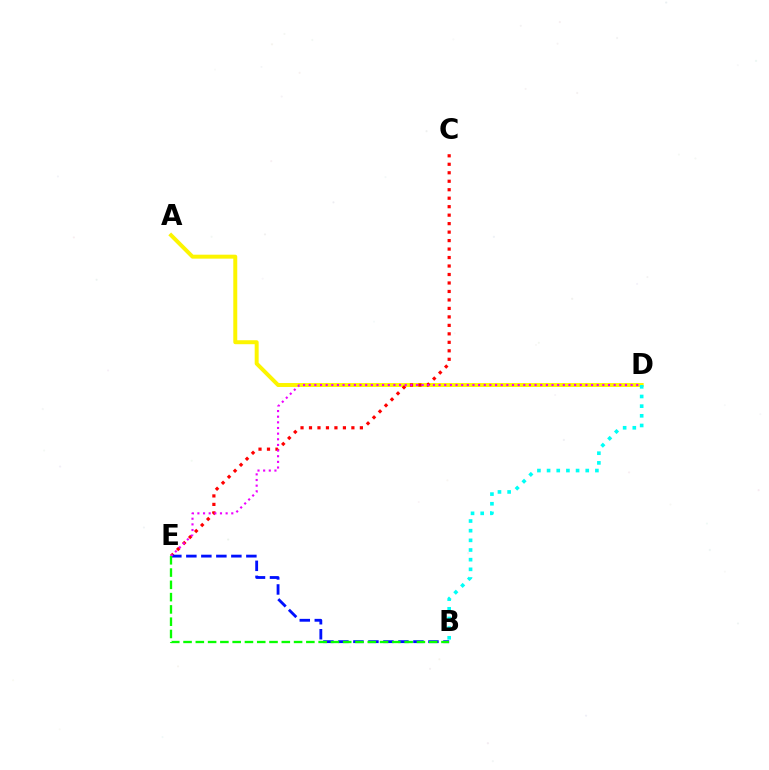{('A', 'D'): [{'color': '#fcf500', 'line_style': 'solid', 'thickness': 2.85}], ('B', 'D'): [{'color': '#00fff6', 'line_style': 'dotted', 'thickness': 2.63}], ('C', 'E'): [{'color': '#ff0000', 'line_style': 'dotted', 'thickness': 2.3}], ('B', 'E'): [{'color': '#0010ff', 'line_style': 'dashed', 'thickness': 2.04}, {'color': '#08ff00', 'line_style': 'dashed', 'thickness': 1.67}], ('D', 'E'): [{'color': '#ee00ff', 'line_style': 'dotted', 'thickness': 1.53}]}